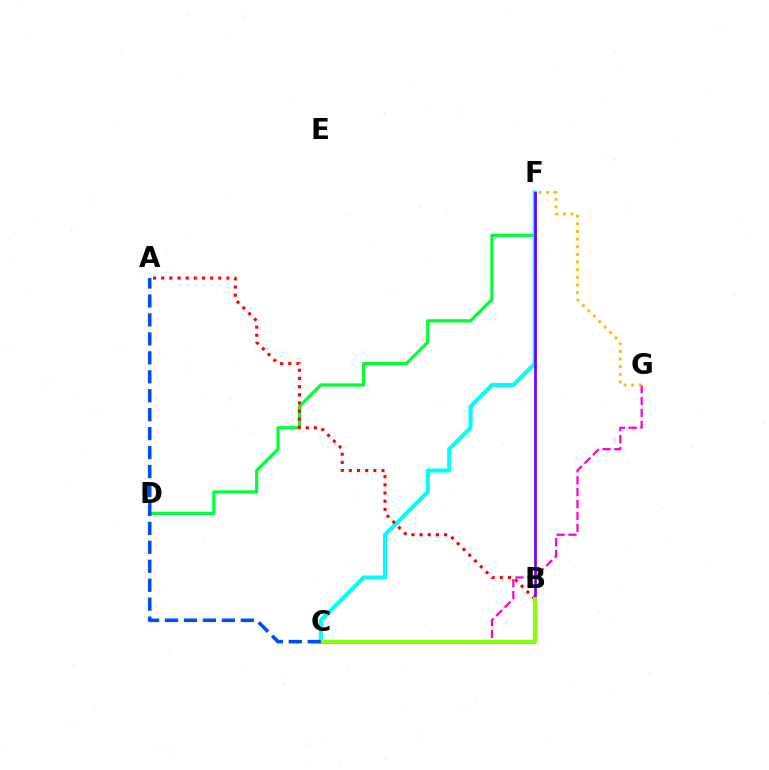{('D', 'F'): [{'color': '#00ff39', 'line_style': 'solid', 'thickness': 2.33}], ('C', 'G'): [{'color': '#ff00cf', 'line_style': 'dashed', 'thickness': 1.62}], ('C', 'F'): [{'color': '#00fff6', 'line_style': 'solid', 'thickness': 2.95}], ('B', 'F'): [{'color': '#7200ff', 'line_style': 'solid', 'thickness': 1.97}], ('F', 'G'): [{'color': '#ffbd00', 'line_style': 'dotted', 'thickness': 2.08}], ('A', 'B'): [{'color': '#ff0000', 'line_style': 'dotted', 'thickness': 2.22}], ('B', 'C'): [{'color': '#84ff00', 'line_style': 'solid', 'thickness': 2.89}], ('A', 'C'): [{'color': '#004bff', 'line_style': 'dashed', 'thickness': 2.57}]}